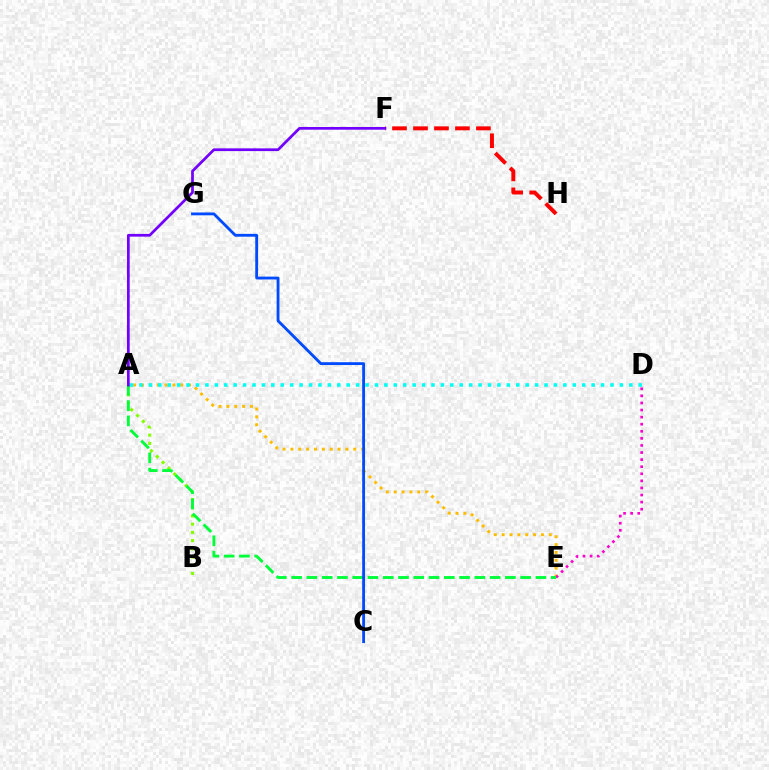{('A', 'B'): [{'color': '#84ff00', 'line_style': 'dotted', 'thickness': 2.23}], ('A', 'E'): [{'color': '#ffbd00', 'line_style': 'dotted', 'thickness': 2.13}, {'color': '#00ff39', 'line_style': 'dashed', 'thickness': 2.07}], ('D', 'E'): [{'color': '#ff00cf', 'line_style': 'dotted', 'thickness': 1.92}], ('C', 'G'): [{'color': '#004bff', 'line_style': 'solid', 'thickness': 2.04}], ('F', 'H'): [{'color': '#ff0000', 'line_style': 'dashed', 'thickness': 2.85}], ('A', 'D'): [{'color': '#00fff6', 'line_style': 'dotted', 'thickness': 2.56}], ('A', 'F'): [{'color': '#7200ff', 'line_style': 'solid', 'thickness': 1.96}]}